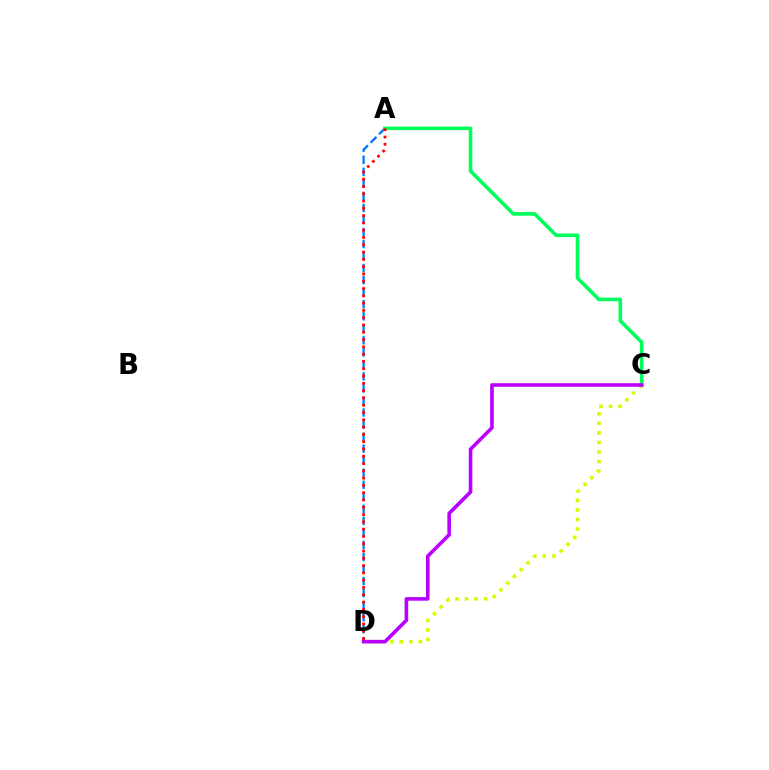{('A', 'D'): [{'color': '#0074ff', 'line_style': 'dashed', 'thickness': 1.64}, {'color': '#ff0000', 'line_style': 'dotted', 'thickness': 1.98}], ('C', 'D'): [{'color': '#d1ff00', 'line_style': 'dotted', 'thickness': 2.59}, {'color': '#b900ff', 'line_style': 'solid', 'thickness': 2.6}], ('A', 'C'): [{'color': '#00ff5c', 'line_style': 'solid', 'thickness': 2.59}]}